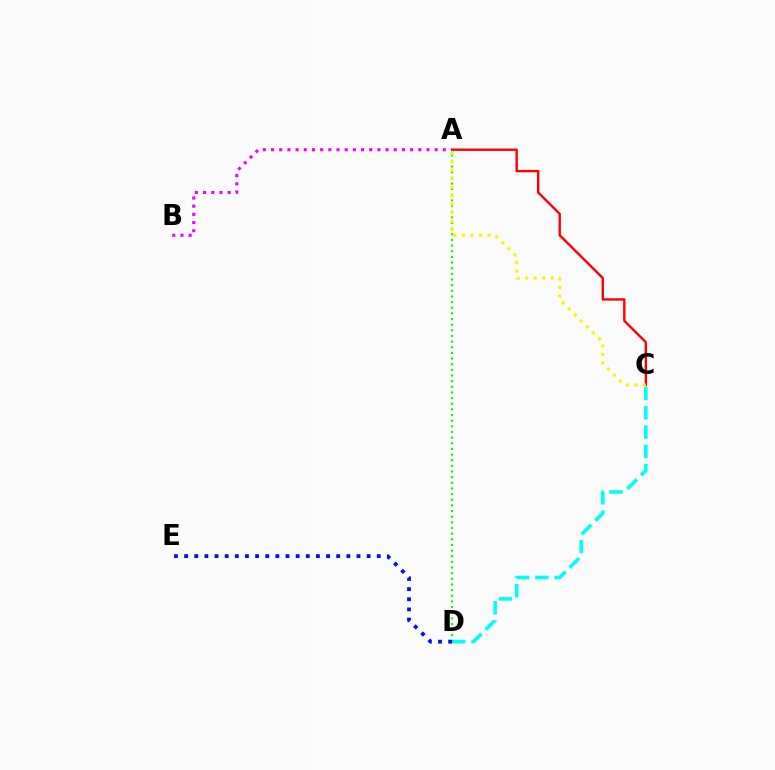{('C', 'D'): [{'color': '#00fff6', 'line_style': 'dashed', 'thickness': 2.61}], ('A', 'D'): [{'color': '#08ff00', 'line_style': 'dotted', 'thickness': 1.53}], ('A', 'C'): [{'color': '#ff0000', 'line_style': 'solid', 'thickness': 1.72}, {'color': '#fcf500', 'line_style': 'dotted', 'thickness': 2.31}], ('A', 'B'): [{'color': '#ee00ff', 'line_style': 'dotted', 'thickness': 2.22}], ('D', 'E'): [{'color': '#0010ff', 'line_style': 'dotted', 'thickness': 2.76}]}